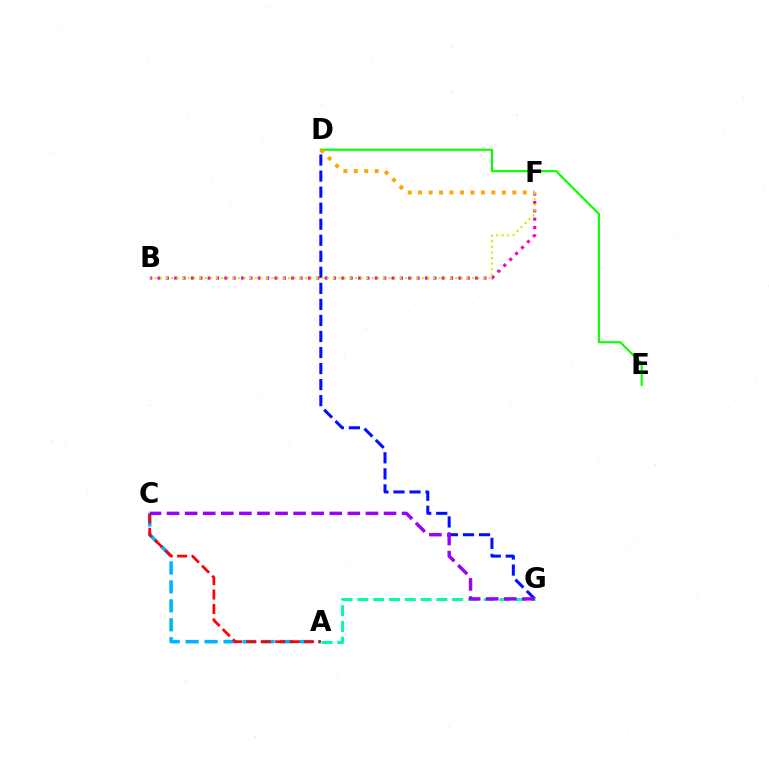{('D', 'G'): [{'color': '#0010ff', 'line_style': 'dashed', 'thickness': 2.18}], ('A', 'C'): [{'color': '#00b5ff', 'line_style': 'dashed', 'thickness': 2.57}, {'color': '#ff0000', 'line_style': 'dashed', 'thickness': 1.96}], ('B', 'F'): [{'color': '#ff00bd', 'line_style': 'dotted', 'thickness': 2.27}, {'color': '#b3ff00', 'line_style': 'dotted', 'thickness': 1.51}], ('D', 'E'): [{'color': '#08ff00', 'line_style': 'solid', 'thickness': 1.51}], ('A', 'G'): [{'color': '#00ff9d', 'line_style': 'dashed', 'thickness': 2.14}], ('D', 'F'): [{'color': '#ffa500', 'line_style': 'dotted', 'thickness': 2.84}], ('C', 'G'): [{'color': '#9b00ff', 'line_style': 'dashed', 'thickness': 2.46}]}